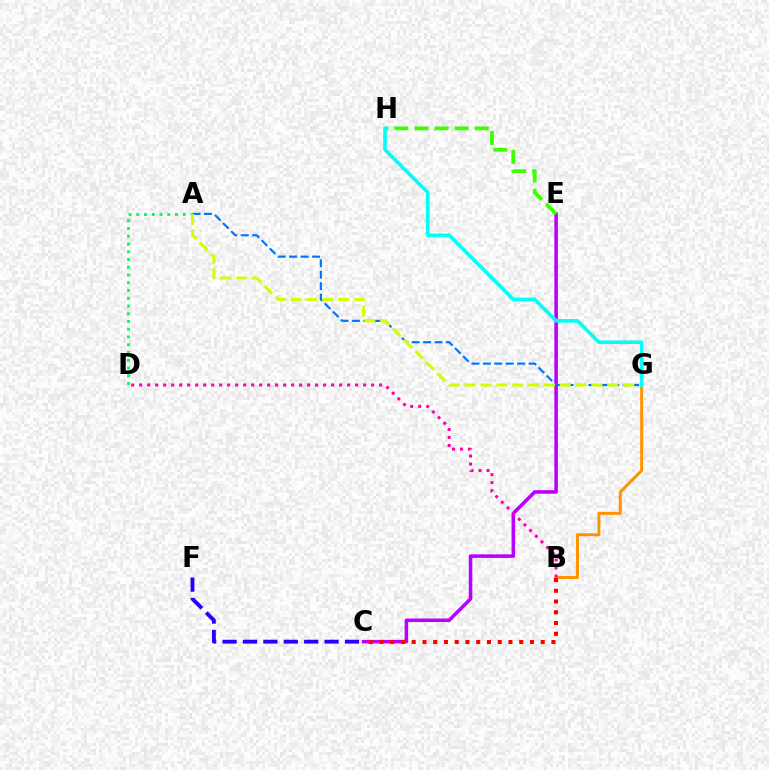{('A', 'D'): [{'color': '#00ff5c', 'line_style': 'dotted', 'thickness': 2.11}], ('C', 'E'): [{'color': '#b900ff', 'line_style': 'solid', 'thickness': 2.55}], ('A', 'G'): [{'color': '#0074ff', 'line_style': 'dashed', 'thickness': 1.55}, {'color': '#d1ff00', 'line_style': 'dashed', 'thickness': 2.15}], ('B', 'G'): [{'color': '#ff9400', 'line_style': 'solid', 'thickness': 2.16}], ('B', 'D'): [{'color': '#ff00ac', 'line_style': 'dotted', 'thickness': 2.17}], ('B', 'C'): [{'color': '#ff0000', 'line_style': 'dotted', 'thickness': 2.92}], ('E', 'H'): [{'color': '#3dff00', 'line_style': 'dashed', 'thickness': 2.73}], ('C', 'F'): [{'color': '#2500ff', 'line_style': 'dashed', 'thickness': 2.77}], ('G', 'H'): [{'color': '#00fff6', 'line_style': 'solid', 'thickness': 2.6}]}